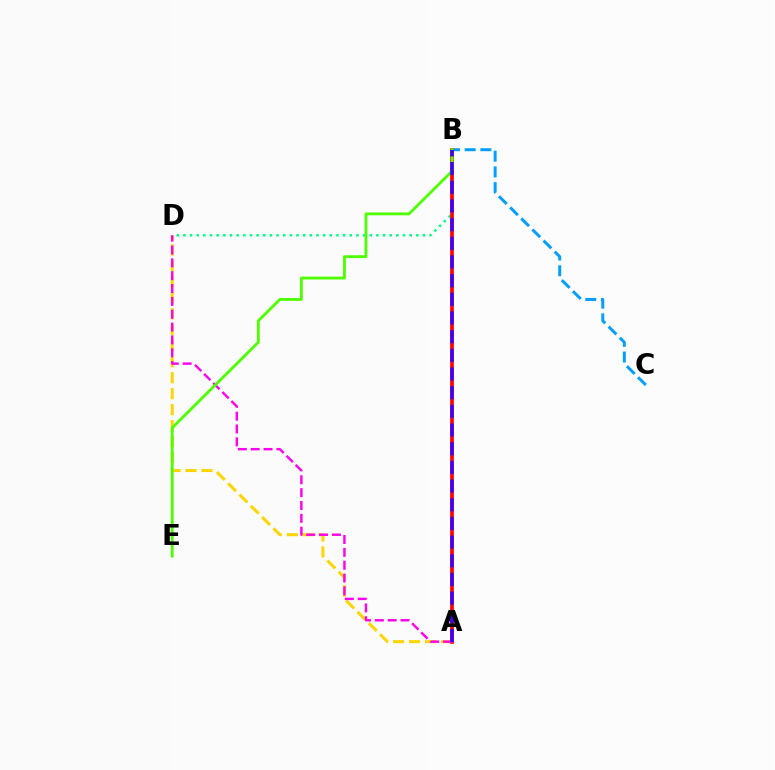{('B', 'C'): [{'color': '#009eff', 'line_style': 'dashed', 'thickness': 2.14}], ('B', 'D'): [{'color': '#00ff86', 'line_style': 'dotted', 'thickness': 1.81}], ('A', 'D'): [{'color': '#ffd500', 'line_style': 'dashed', 'thickness': 2.17}, {'color': '#ff00ed', 'line_style': 'dashed', 'thickness': 1.75}], ('A', 'B'): [{'color': '#ff0000', 'line_style': 'solid', 'thickness': 2.65}, {'color': '#3700ff', 'line_style': 'dashed', 'thickness': 2.54}], ('B', 'E'): [{'color': '#4fff00', 'line_style': 'solid', 'thickness': 2.05}]}